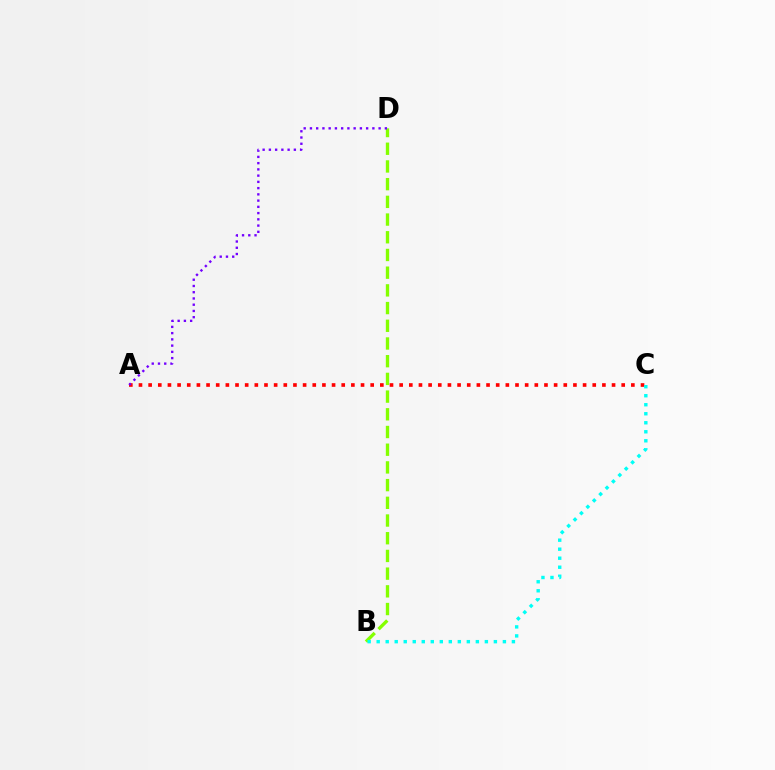{('B', 'D'): [{'color': '#84ff00', 'line_style': 'dashed', 'thickness': 2.41}], ('A', 'C'): [{'color': '#ff0000', 'line_style': 'dotted', 'thickness': 2.62}], ('A', 'D'): [{'color': '#7200ff', 'line_style': 'dotted', 'thickness': 1.7}], ('B', 'C'): [{'color': '#00fff6', 'line_style': 'dotted', 'thickness': 2.45}]}